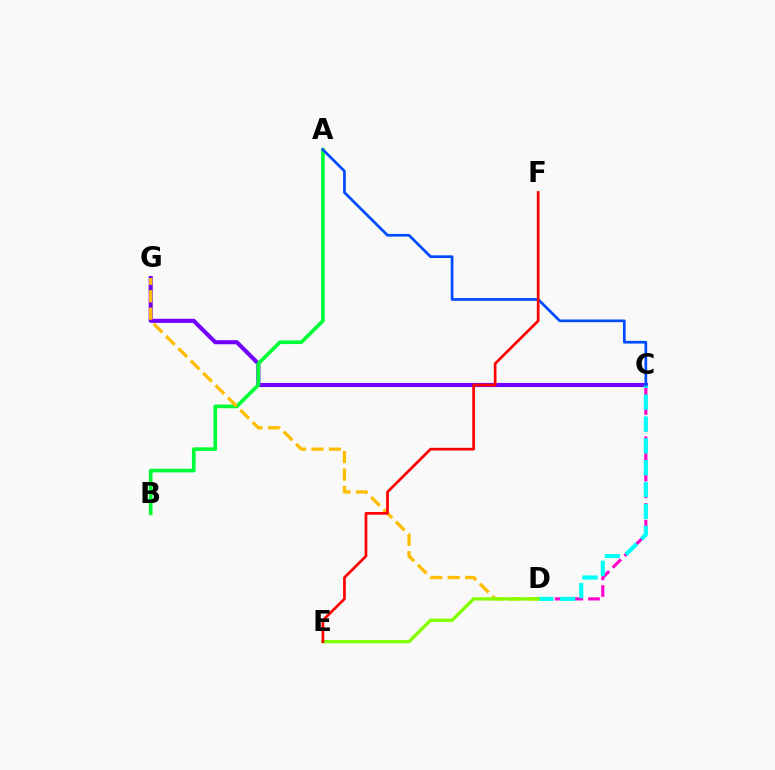{('C', 'D'): [{'color': '#ff00cf', 'line_style': 'dashed', 'thickness': 2.26}, {'color': '#00fff6', 'line_style': 'dashed', 'thickness': 2.97}], ('C', 'G'): [{'color': '#7200ff', 'line_style': 'solid', 'thickness': 2.95}], ('A', 'B'): [{'color': '#00ff39', 'line_style': 'solid', 'thickness': 2.64}], ('D', 'G'): [{'color': '#ffbd00', 'line_style': 'dashed', 'thickness': 2.37}], ('A', 'C'): [{'color': '#004bff', 'line_style': 'solid', 'thickness': 1.96}], ('D', 'E'): [{'color': '#84ff00', 'line_style': 'solid', 'thickness': 2.38}], ('E', 'F'): [{'color': '#ff0000', 'line_style': 'solid', 'thickness': 1.94}]}